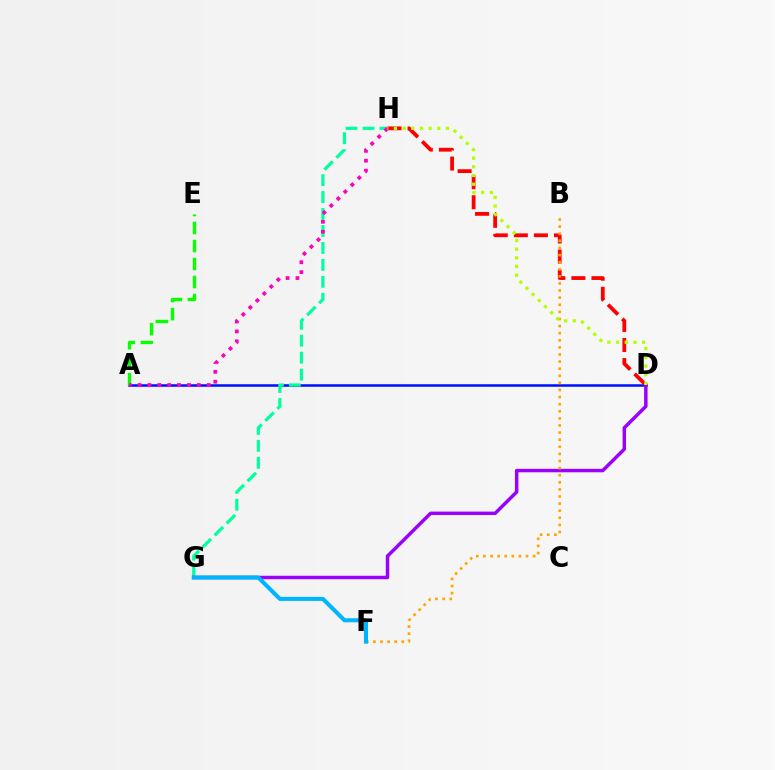{('A', 'D'): [{'color': '#0010ff', 'line_style': 'solid', 'thickness': 1.82}], ('G', 'H'): [{'color': '#00ff9d', 'line_style': 'dashed', 'thickness': 2.3}], ('A', 'E'): [{'color': '#08ff00', 'line_style': 'dashed', 'thickness': 2.45}], ('D', 'H'): [{'color': '#ff0000', 'line_style': 'dashed', 'thickness': 2.73}, {'color': '#b3ff00', 'line_style': 'dotted', 'thickness': 2.36}], ('D', 'G'): [{'color': '#9b00ff', 'line_style': 'solid', 'thickness': 2.49}], ('B', 'F'): [{'color': '#ffa500', 'line_style': 'dotted', 'thickness': 1.93}], ('A', 'H'): [{'color': '#ff00bd', 'line_style': 'dotted', 'thickness': 2.68}], ('F', 'G'): [{'color': '#00b5ff', 'line_style': 'solid', 'thickness': 2.92}]}